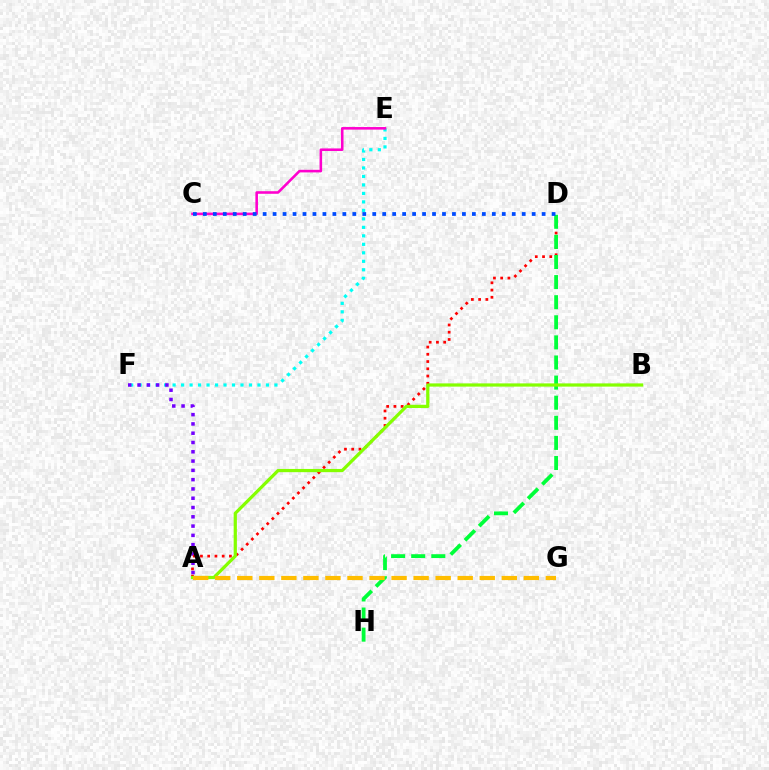{('E', 'F'): [{'color': '#00fff6', 'line_style': 'dotted', 'thickness': 2.31}], ('A', 'F'): [{'color': '#7200ff', 'line_style': 'dotted', 'thickness': 2.52}], ('C', 'E'): [{'color': '#ff00cf', 'line_style': 'solid', 'thickness': 1.86}], ('A', 'D'): [{'color': '#ff0000', 'line_style': 'dotted', 'thickness': 1.97}], ('D', 'H'): [{'color': '#00ff39', 'line_style': 'dashed', 'thickness': 2.73}], ('A', 'B'): [{'color': '#84ff00', 'line_style': 'solid', 'thickness': 2.32}], ('A', 'G'): [{'color': '#ffbd00', 'line_style': 'dashed', 'thickness': 2.99}], ('C', 'D'): [{'color': '#004bff', 'line_style': 'dotted', 'thickness': 2.71}]}